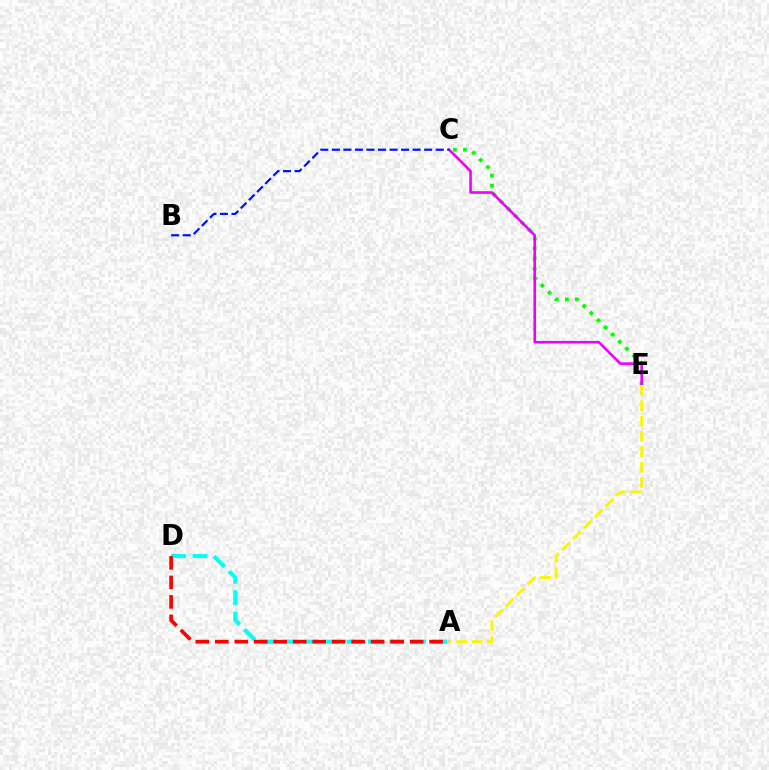{('A', 'D'): [{'color': '#00fff6', 'line_style': 'dashed', 'thickness': 2.91}, {'color': '#ff0000', 'line_style': 'dashed', 'thickness': 2.65}], ('C', 'E'): [{'color': '#08ff00', 'line_style': 'dotted', 'thickness': 2.74}, {'color': '#ee00ff', 'line_style': 'solid', 'thickness': 1.87}], ('A', 'E'): [{'color': '#fcf500', 'line_style': 'dashed', 'thickness': 2.09}], ('B', 'C'): [{'color': '#0010ff', 'line_style': 'dashed', 'thickness': 1.57}]}